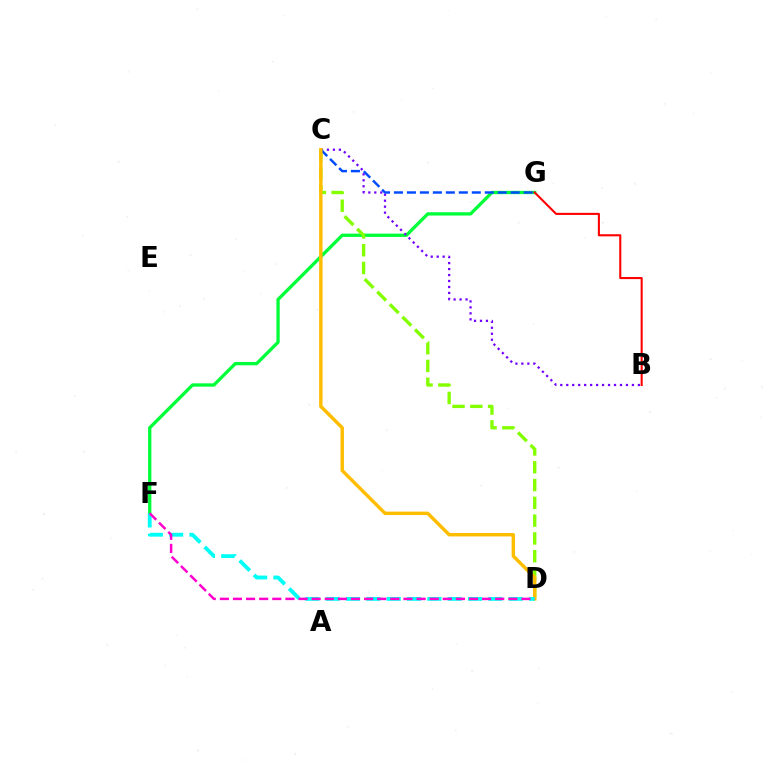{('F', 'G'): [{'color': '#00ff39', 'line_style': 'solid', 'thickness': 2.38}], ('C', 'D'): [{'color': '#84ff00', 'line_style': 'dashed', 'thickness': 2.42}, {'color': '#ffbd00', 'line_style': 'solid', 'thickness': 2.47}], ('B', 'C'): [{'color': '#7200ff', 'line_style': 'dotted', 'thickness': 1.62}], ('C', 'G'): [{'color': '#004bff', 'line_style': 'dashed', 'thickness': 1.76}], ('D', 'F'): [{'color': '#00fff6', 'line_style': 'dashed', 'thickness': 2.76}, {'color': '#ff00cf', 'line_style': 'dashed', 'thickness': 1.78}], ('B', 'G'): [{'color': '#ff0000', 'line_style': 'solid', 'thickness': 1.51}]}